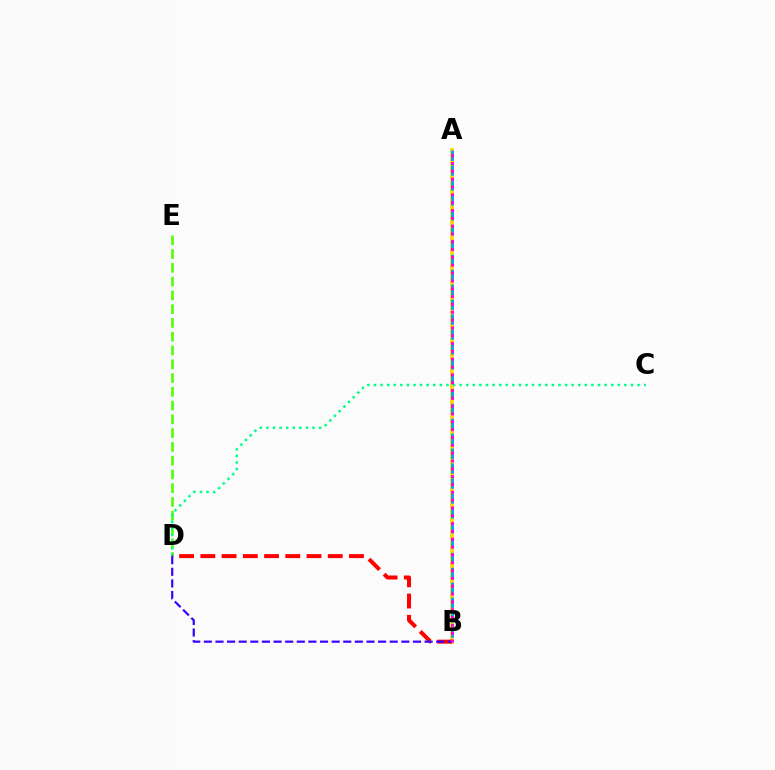{('D', 'E'): [{'color': '#4fff00', 'line_style': 'dashed', 'thickness': 1.87}], ('A', 'B'): [{'color': '#ffd500', 'line_style': 'solid', 'thickness': 2.71}, {'color': '#009eff', 'line_style': 'dashed', 'thickness': 2.02}, {'color': '#ff00ed', 'line_style': 'dotted', 'thickness': 2.13}], ('C', 'D'): [{'color': '#00ff86', 'line_style': 'dotted', 'thickness': 1.79}], ('B', 'D'): [{'color': '#ff0000', 'line_style': 'dashed', 'thickness': 2.88}, {'color': '#3700ff', 'line_style': 'dashed', 'thickness': 1.58}]}